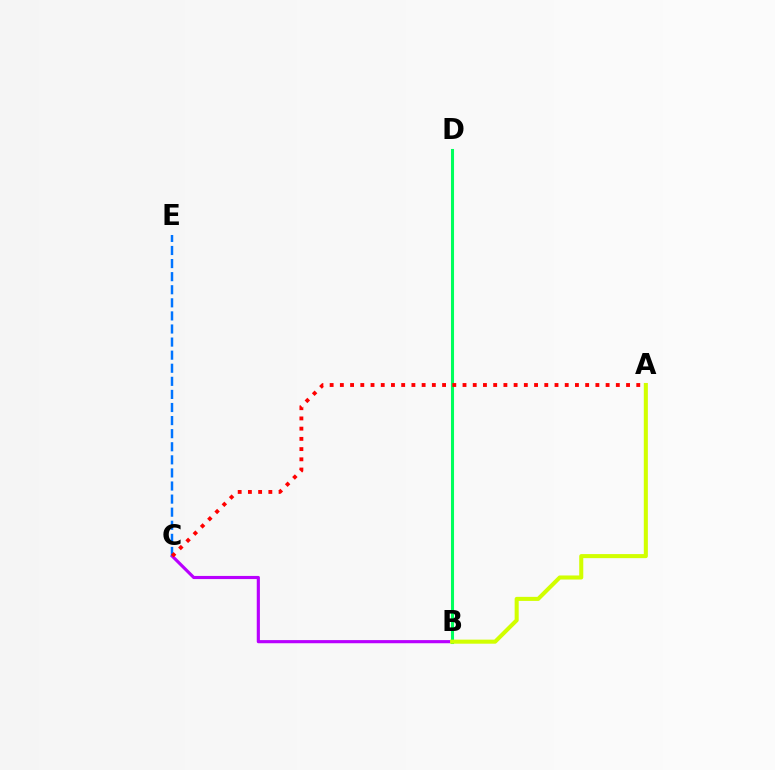{('B', 'C'): [{'color': '#b900ff', 'line_style': 'solid', 'thickness': 2.26}], ('B', 'D'): [{'color': '#00ff5c', 'line_style': 'solid', 'thickness': 2.2}], ('C', 'E'): [{'color': '#0074ff', 'line_style': 'dashed', 'thickness': 1.78}], ('A', 'B'): [{'color': '#d1ff00', 'line_style': 'solid', 'thickness': 2.92}], ('A', 'C'): [{'color': '#ff0000', 'line_style': 'dotted', 'thickness': 2.78}]}